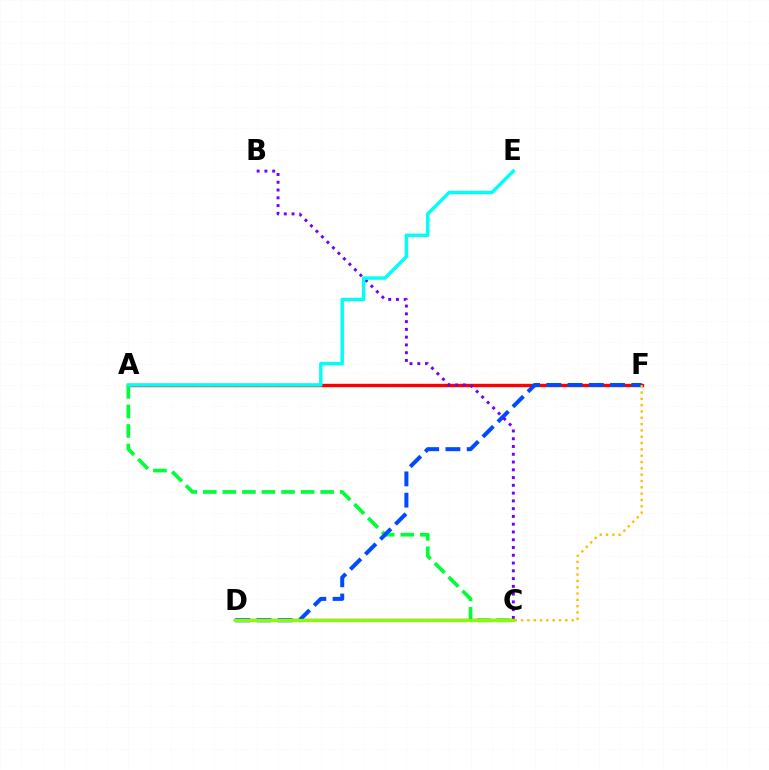{('A', 'F'): [{'color': '#ff0000', 'line_style': 'solid', 'thickness': 2.43}], ('A', 'C'): [{'color': '#00ff39', 'line_style': 'dashed', 'thickness': 2.66}], ('C', 'D'): [{'color': '#ff00cf', 'line_style': 'solid', 'thickness': 1.71}, {'color': '#84ff00', 'line_style': 'solid', 'thickness': 2.37}], ('D', 'F'): [{'color': '#004bff', 'line_style': 'dashed', 'thickness': 2.89}], ('B', 'C'): [{'color': '#7200ff', 'line_style': 'dotted', 'thickness': 2.11}], ('A', 'E'): [{'color': '#00fff6', 'line_style': 'solid', 'thickness': 2.47}], ('C', 'F'): [{'color': '#ffbd00', 'line_style': 'dotted', 'thickness': 1.72}]}